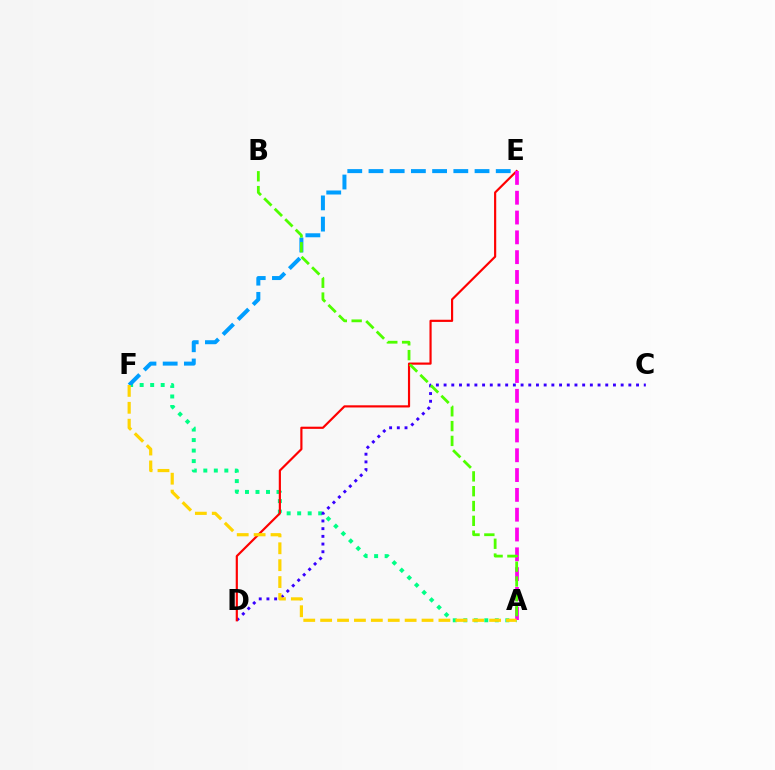{('A', 'F'): [{'color': '#00ff86', 'line_style': 'dotted', 'thickness': 2.86}, {'color': '#ffd500', 'line_style': 'dashed', 'thickness': 2.3}], ('E', 'F'): [{'color': '#009eff', 'line_style': 'dashed', 'thickness': 2.88}], ('C', 'D'): [{'color': '#3700ff', 'line_style': 'dotted', 'thickness': 2.09}], ('D', 'E'): [{'color': '#ff0000', 'line_style': 'solid', 'thickness': 1.56}], ('A', 'E'): [{'color': '#ff00ed', 'line_style': 'dashed', 'thickness': 2.69}], ('A', 'B'): [{'color': '#4fff00', 'line_style': 'dashed', 'thickness': 2.01}]}